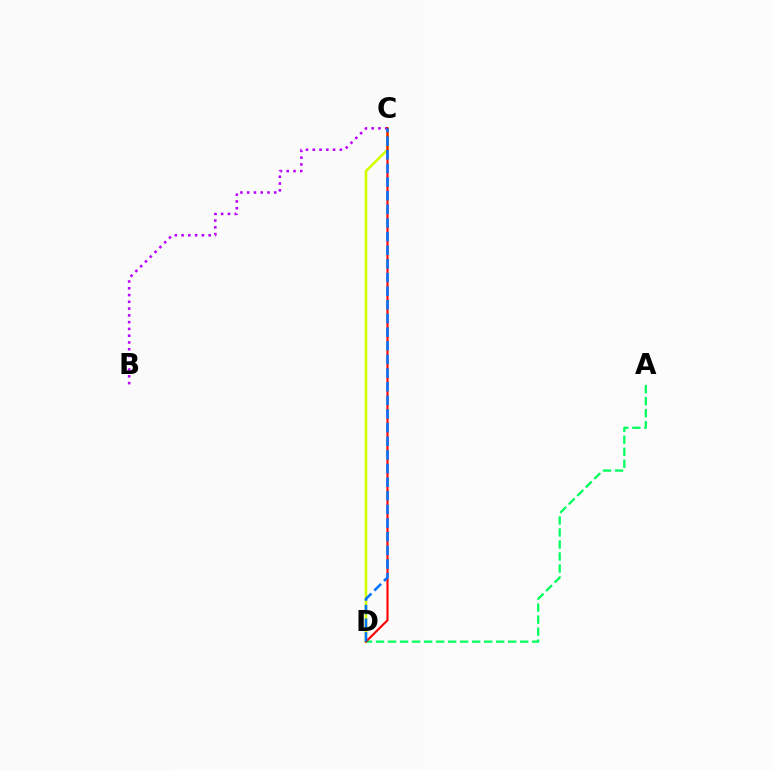{('C', 'D'): [{'color': '#d1ff00', 'line_style': 'solid', 'thickness': 1.9}, {'color': '#ff0000', 'line_style': 'solid', 'thickness': 1.53}, {'color': '#0074ff', 'line_style': 'dashed', 'thickness': 1.85}], ('A', 'D'): [{'color': '#00ff5c', 'line_style': 'dashed', 'thickness': 1.63}], ('B', 'C'): [{'color': '#b900ff', 'line_style': 'dotted', 'thickness': 1.84}]}